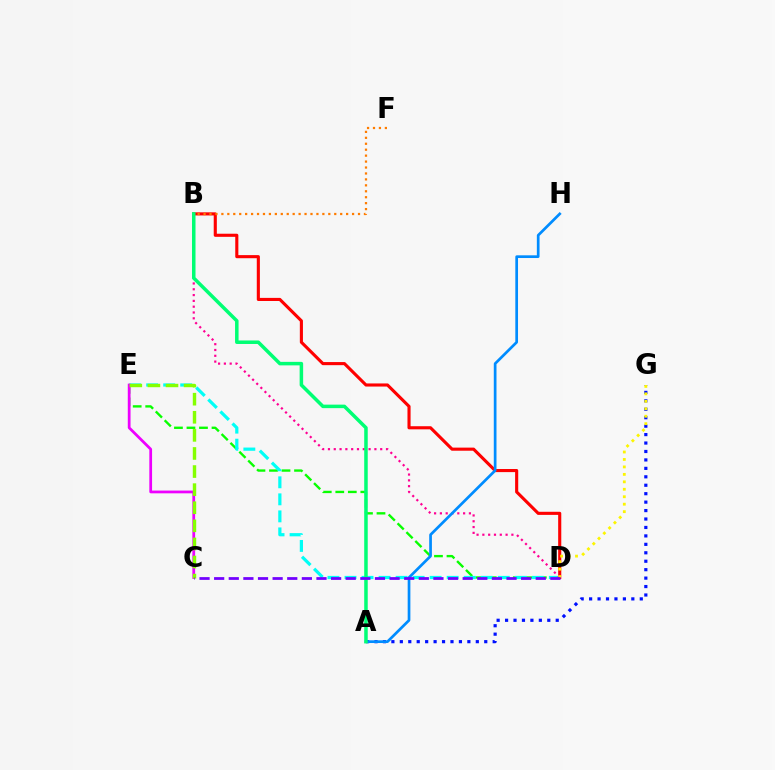{('D', 'E'): [{'color': '#08ff00', 'line_style': 'dashed', 'thickness': 1.7}, {'color': '#00fff6', 'line_style': 'dashed', 'thickness': 2.31}], ('B', 'D'): [{'color': '#ff0000', 'line_style': 'solid', 'thickness': 2.24}, {'color': '#ff0094', 'line_style': 'dotted', 'thickness': 1.58}], ('B', 'F'): [{'color': '#ff7c00', 'line_style': 'dotted', 'thickness': 1.61}], ('A', 'G'): [{'color': '#0010ff', 'line_style': 'dotted', 'thickness': 2.29}], ('C', 'E'): [{'color': '#ee00ff', 'line_style': 'solid', 'thickness': 1.98}, {'color': '#84ff00', 'line_style': 'dashed', 'thickness': 2.46}], ('A', 'H'): [{'color': '#008cff', 'line_style': 'solid', 'thickness': 1.95}], ('A', 'B'): [{'color': '#00ff74', 'line_style': 'solid', 'thickness': 2.53}], ('D', 'G'): [{'color': '#fcf500', 'line_style': 'dotted', 'thickness': 2.03}], ('C', 'D'): [{'color': '#7200ff', 'line_style': 'dashed', 'thickness': 1.99}]}